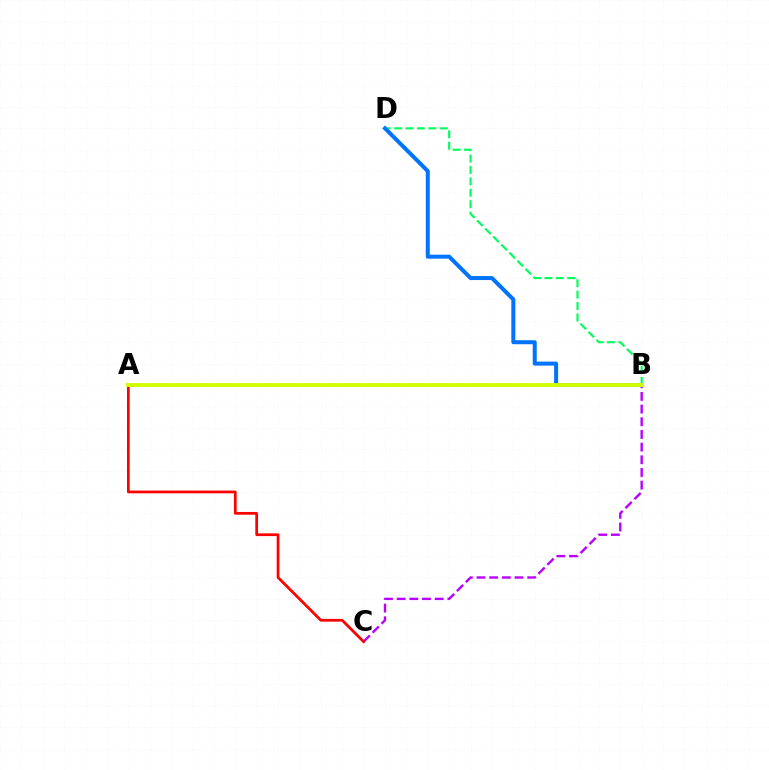{('B', 'C'): [{'color': '#b900ff', 'line_style': 'dashed', 'thickness': 1.72}], ('A', 'C'): [{'color': '#ff0000', 'line_style': 'solid', 'thickness': 1.97}], ('B', 'D'): [{'color': '#00ff5c', 'line_style': 'dashed', 'thickness': 1.55}, {'color': '#0074ff', 'line_style': 'solid', 'thickness': 2.88}], ('A', 'B'): [{'color': '#d1ff00', 'line_style': 'solid', 'thickness': 2.8}]}